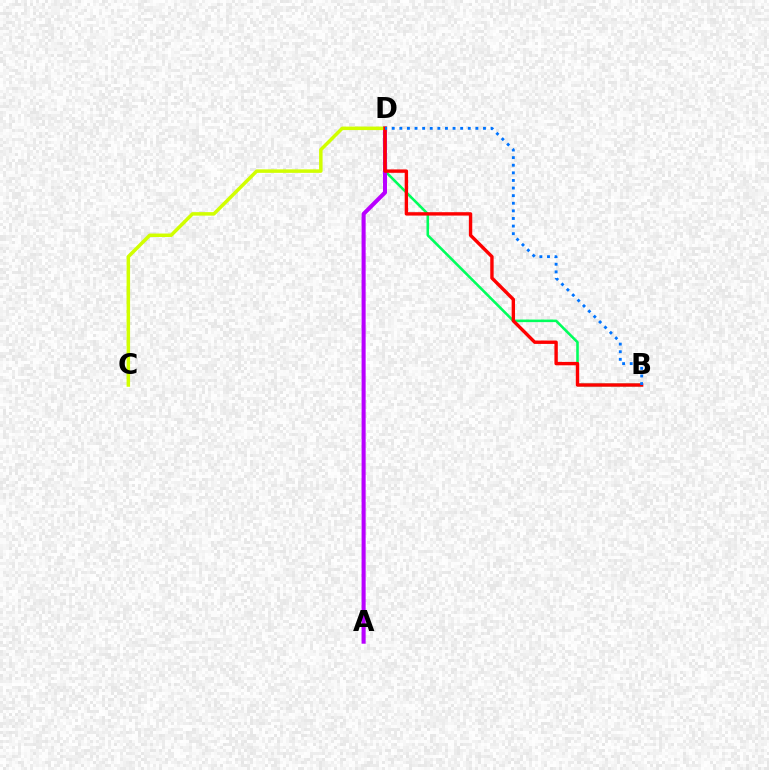{('B', 'D'): [{'color': '#00ff5c', 'line_style': 'solid', 'thickness': 1.85}, {'color': '#ff0000', 'line_style': 'solid', 'thickness': 2.44}, {'color': '#0074ff', 'line_style': 'dotted', 'thickness': 2.07}], ('A', 'D'): [{'color': '#b900ff', 'line_style': 'solid', 'thickness': 2.92}], ('C', 'D'): [{'color': '#d1ff00', 'line_style': 'solid', 'thickness': 2.52}]}